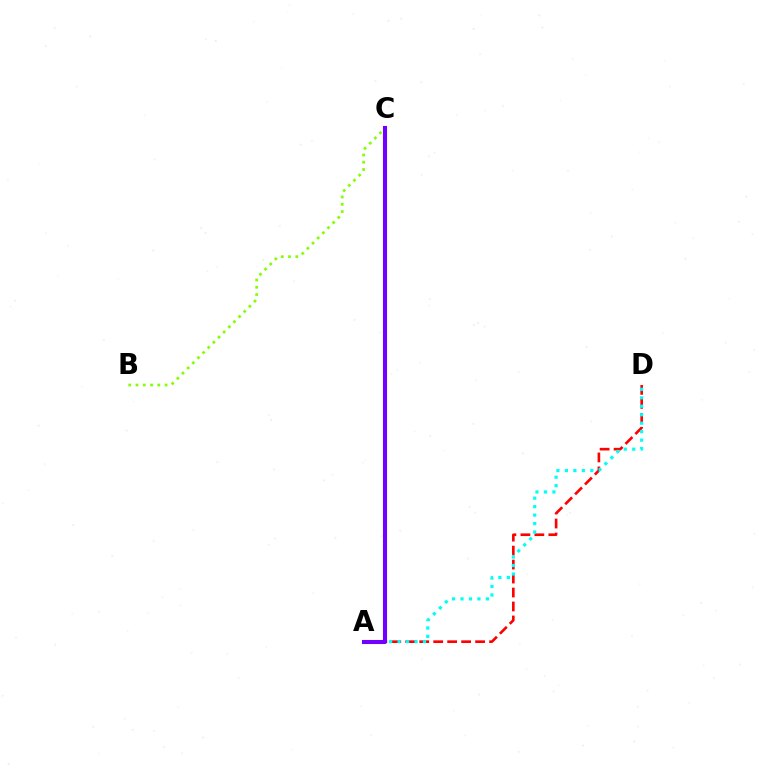{('A', 'D'): [{'color': '#ff0000', 'line_style': 'dashed', 'thickness': 1.9}, {'color': '#00fff6', 'line_style': 'dotted', 'thickness': 2.3}], ('B', 'C'): [{'color': '#84ff00', 'line_style': 'dotted', 'thickness': 1.98}], ('A', 'C'): [{'color': '#7200ff', 'line_style': 'solid', 'thickness': 2.94}]}